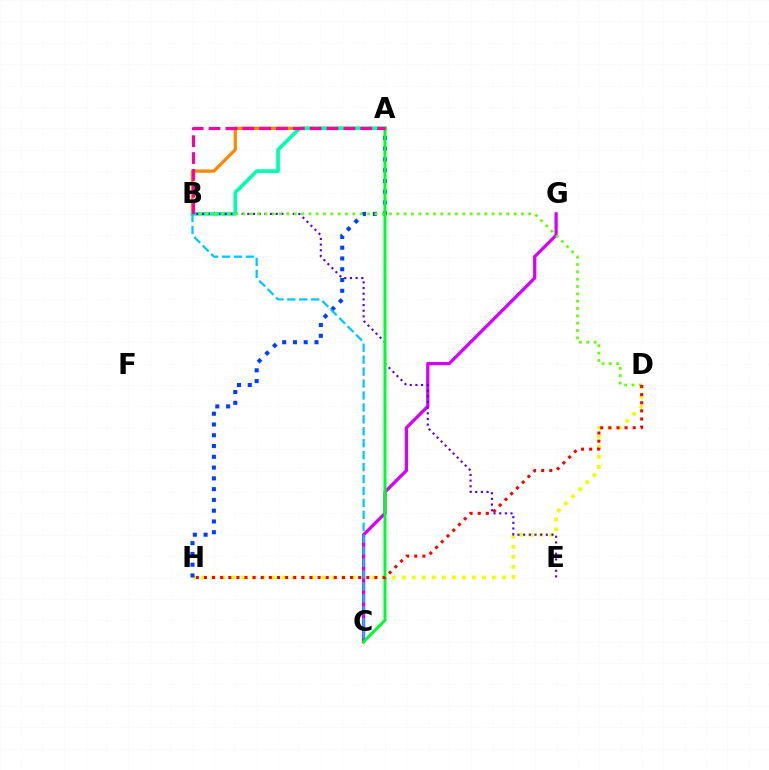{('D', 'H'): [{'color': '#eeff00', 'line_style': 'dotted', 'thickness': 2.72}, {'color': '#ff0000', 'line_style': 'dotted', 'thickness': 2.21}], ('A', 'H'): [{'color': '#003fff', 'line_style': 'dotted', 'thickness': 2.93}], ('A', 'B'): [{'color': '#ff8800', 'line_style': 'solid', 'thickness': 2.35}, {'color': '#00ffaf', 'line_style': 'solid', 'thickness': 2.64}, {'color': '#ff00a0', 'line_style': 'dashed', 'thickness': 2.29}], ('C', 'G'): [{'color': '#d600ff', 'line_style': 'solid', 'thickness': 2.34}], ('B', 'E'): [{'color': '#4f00ff', 'line_style': 'dotted', 'thickness': 1.54}], ('B', 'D'): [{'color': '#66ff00', 'line_style': 'dotted', 'thickness': 1.99}], ('A', 'C'): [{'color': '#00ff27', 'line_style': 'solid', 'thickness': 2.18}], ('B', 'C'): [{'color': '#00c7ff', 'line_style': 'dashed', 'thickness': 1.62}]}